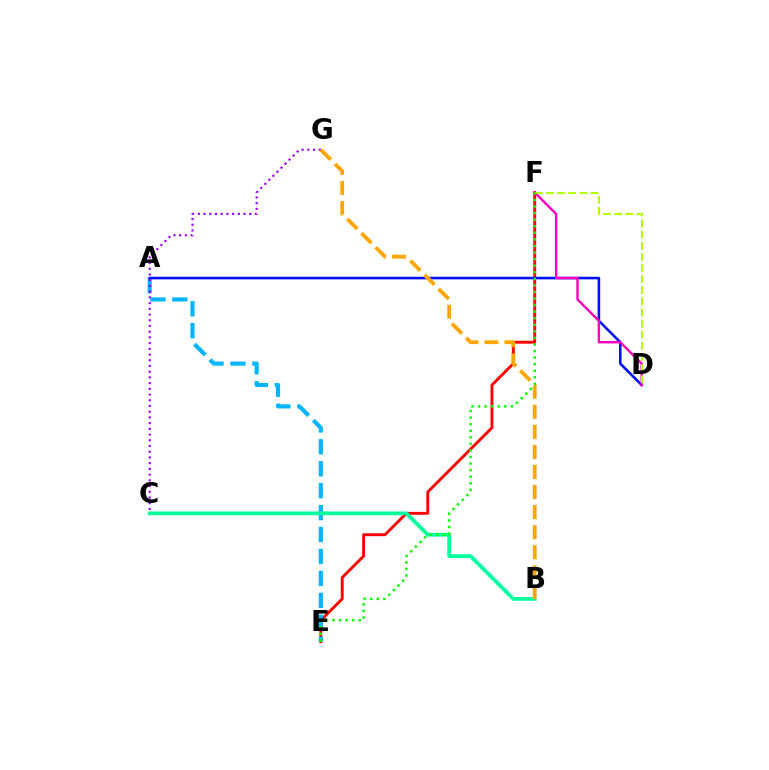{('E', 'F'): [{'color': '#ff0000', 'line_style': 'solid', 'thickness': 2.08}, {'color': '#08ff00', 'line_style': 'dotted', 'thickness': 1.78}], ('A', 'E'): [{'color': '#00b5ff', 'line_style': 'dashed', 'thickness': 2.98}], ('A', 'D'): [{'color': '#0010ff', 'line_style': 'solid', 'thickness': 1.87}], ('C', 'G'): [{'color': '#9b00ff', 'line_style': 'dotted', 'thickness': 1.55}], ('D', 'F'): [{'color': '#ff00bd', 'line_style': 'solid', 'thickness': 1.73}, {'color': '#b3ff00', 'line_style': 'dashed', 'thickness': 1.51}], ('B', 'C'): [{'color': '#00ff9d', 'line_style': 'solid', 'thickness': 2.72}], ('B', 'G'): [{'color': '#ffa500', 'line_style': 'dashed', 'thickness': 2.73}]}